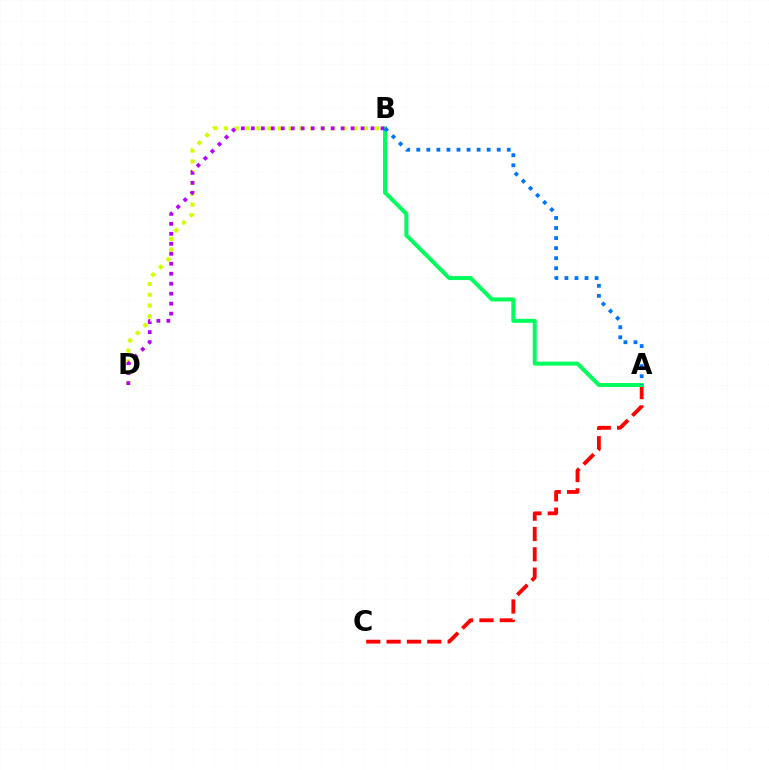{('A', 'C'): [{'color': '#ff0000', 'line_style': 'dashed', 'thickness': 2.76}], ('A', 'B'): [{'color': '#00ff5c', 'line_style': 'solid', 'thickness': 2.89}, {'color': '#0074ff', 'line_style': 'dotted', 'thickness': 2.73}], ('B', 'D'): [{'color': '#d1ff00', 'line_style': 'dotted', 'thickness': 2.93}, {'color': '#b900ff', 'line_style': 'dotted', 'thickness': 2.71}]}